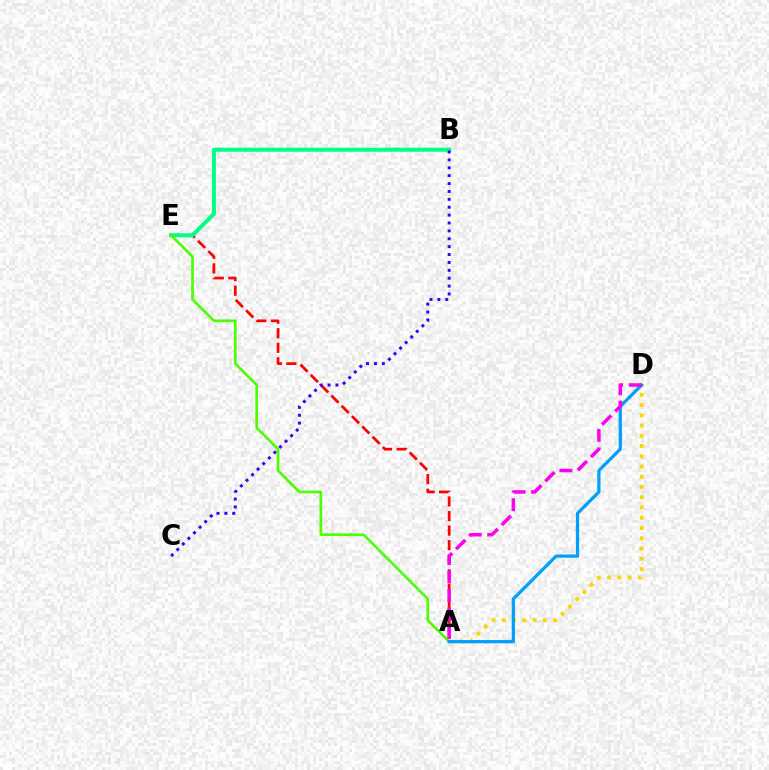{('A', 'E'): [{'color': '#ff0000', 'line_style': 'dashed', 'thickness': 1.98}, {'color': '#4fff00', 'line_style': 'solid', 'thickness': 1.94}], ('B', 'E'): [{'color': '#00ff86', 'line_style': 'solid', 'thickness': 2.9}], ('A', 'D'): [{'color': '#ffd500', 'line_style': 'dotted', 'thickness': 2.79}, {'color': '#009eff', 'line_style': 'solid', 'thickness': 2.33}, {'color': '#ff00ed', 'line_style': 'dashed', 'thickness': 2.52}], ('B', 'C'): [{'color': '#3700ff', 'line_style': 'dotted', 'thickness': 2.14}]}